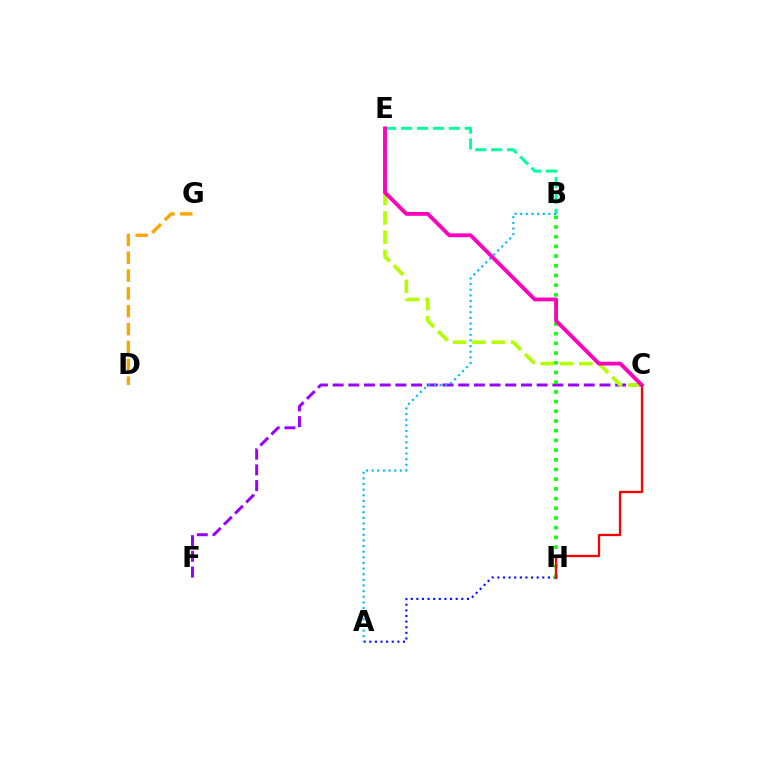{('A', 'H'): [{'color': '#0010ff', 'line_style': 'dotted', 'thickness': 1.53}], ('B', 'E'): [{'color': '#00ff9d', 'line_style': 'dashed', 'thickness': 2.17}], ('C', 'F'): [{'color': '#9b00ff', 'line_style': 'dashed', 'thickness': 2.13}], ('C', 'E'): [{'color': '#b3ff00', 'line_style': 'dashed', 'thickness': 2.62}, {'color': '#ff00bd', 'line_style': 'solid', 'thickness': 2.76}], ('B', 'H'): [{'color': '#08ff00', 'line_style': 'dotted', 'thickness': 2.64}], ('C', 'H'): [{'color': '#ff0000', 'line_style': 'solid', 'thickness': 1.64}], ('A', 'B'): [{'color': '#00b5ff', 'line_style': 'dotted', 'thickness': 1.53}], ('D', 'G'): [{'color': '#ffa500', 'line_style': 'dashed', 'thickness': 2.42}]}